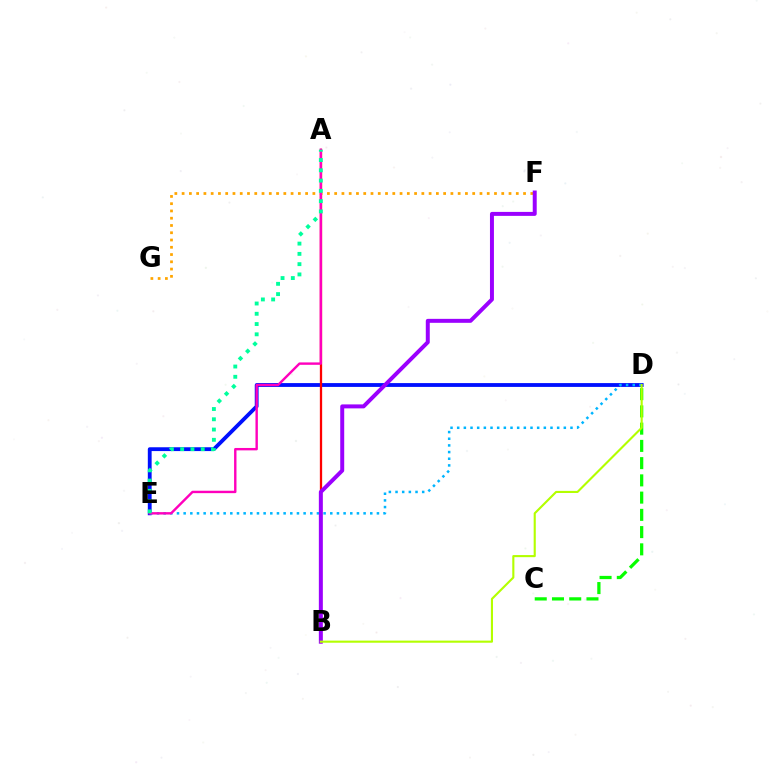{('D', 'E'): [{'color': '#0010ff', 'line_style': 'solid', 'thickness': 2.75}, {'color': '#00b5ff', 'line_style': 'dotted', 'thickness': 1.81}], ('A', 'B'): [{'color': '#ff0000', 'line_style': 'solid', 'thickness': 1.65}], ('F', 'G'): [{'color': '#ffa500', 'line_style': 'dotted', 'thickness': 1.97}], ('C', 'D'): [{'color': '#08ff00', 'line_style': 'dashed', 'thickness': 2.34}], ('B', 'F'): [{'color': '#9b00ff', 'line_style': 'solid', 'thickness': 2.86}], ('A', 'E'): [{'color': '#ff00bd', 'line_style': 'solid', 'thickness': 1.73}, {'color': '#00ff9d', 'line_style': 'dotted', 'thickness': 2.79}], ('B', 'D'): [{'color': '#b3ff00', 'line_style': 'solid', 'thickness': 1.52}]}